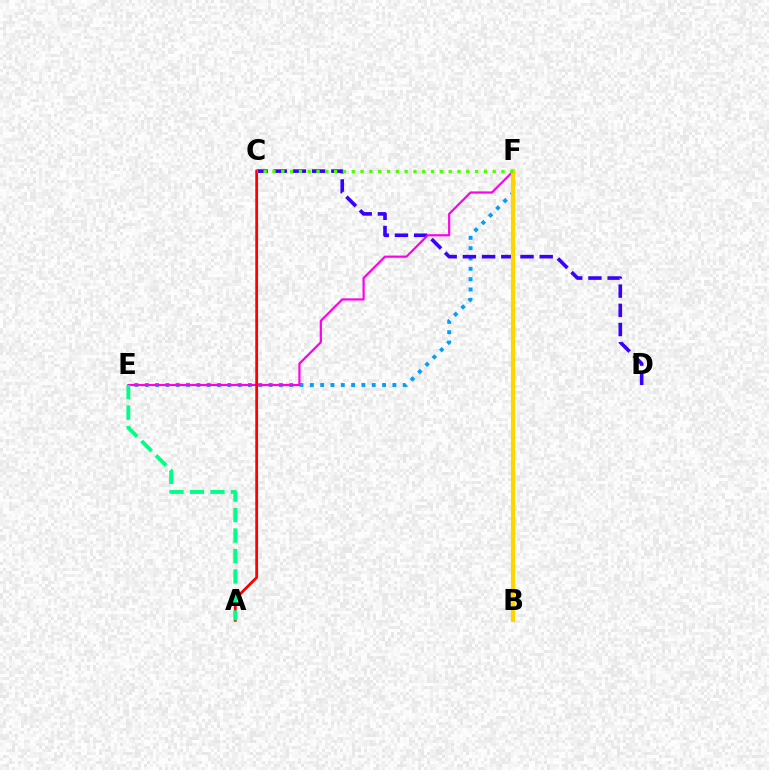{('E', 'F'): [{'color': '#009eff', 'line_style': 'dotted', 'thickness': 2.8}, {'color': '#ff00ed', 'line_style': 'solid', 'thickness': 1.59}], ('C', 'D'): [{'color': '#3700ff', 'line_style': 'dashed', 'thickness': 2.61}], ('B', 'F'): [{'color': '#ffd500', 'line_style': 'solid', 'thickness': 2.99}], ('A', 'C'): [{'color': '#ff0000', 'line_style': 'solid', 'thickness': 2.01}], ('C', 'F'): [{'color': '#4fff00', 'line_style': 'dotted', 'thickness': 2.39}], ('A', 'E'): [{'color': '#00ff86', 'line_style': 'dashed', 'thickness': 2.78}]}